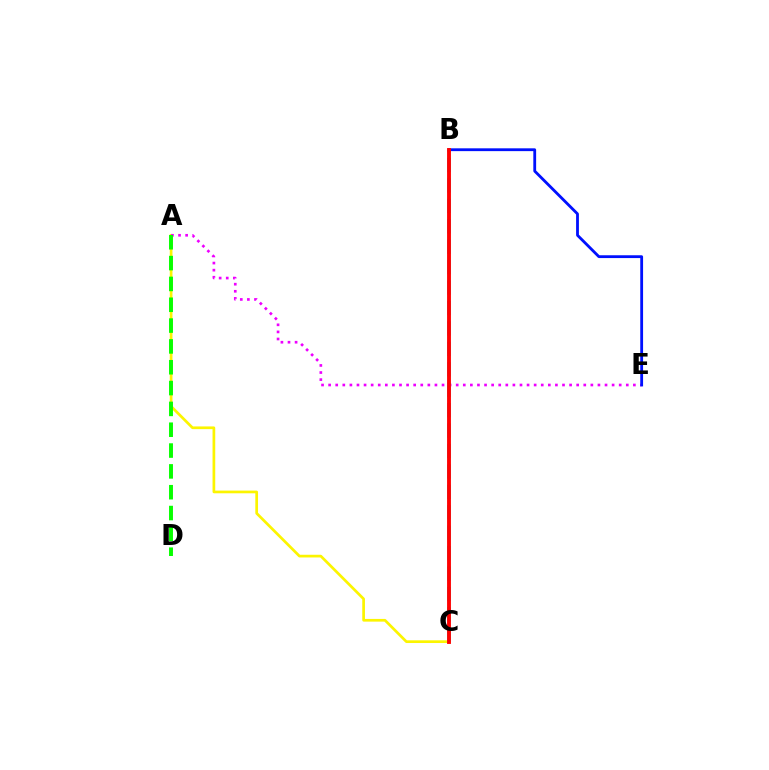{('A', 'C'): [{'color': '#fcf500', 'line_style': 'solid', 'thickness': 1.94}], ('A', 'E'): [{'color': '#ee00ff', 'line_style': 'dotted', 'thickness': 1.93}], ('B', 'C'): [{'color': '#00fff6', 'line_style': 'dashed', 'thickness': 2.78}, {'color': '#ff0000', 'line_style': 'solid', 'thickness': 2.78}], ('A', 'D'): [{'color': '#08ff00', 'line_style': 'dashed', 'thickness': 2.83}], ('B', 'E'): [{'color': '#0010ff', 'line_style': 'solid', 'thickness': 2.03}]}